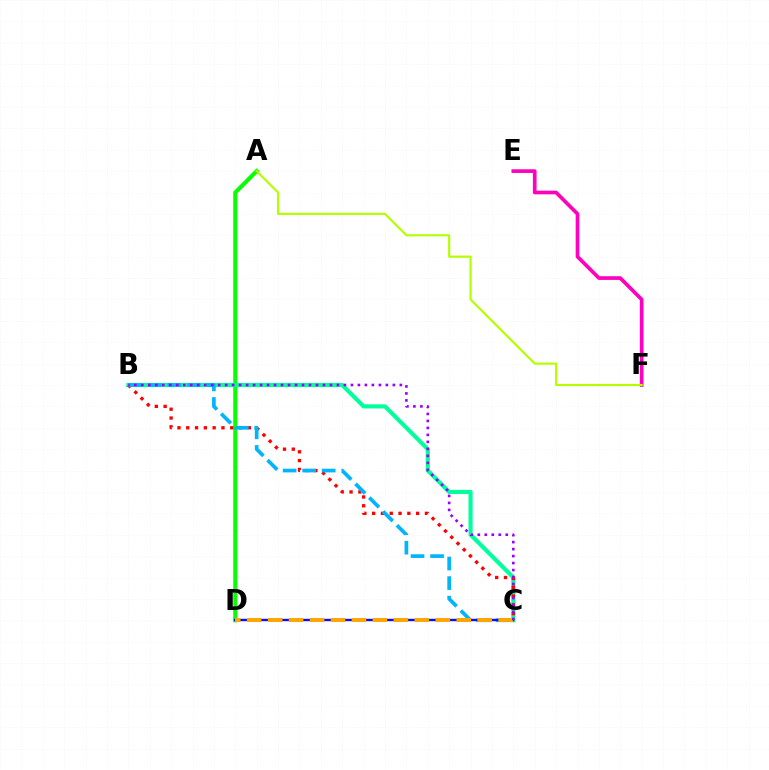{('E', 'F'): [{'color': '#ff00bd', 'line_style': 'solid', 'thickness': 2.65}], ('A', 'D'): [{'color': '#08ff00', 'line_style': 'solid', 'thickness': 2.94}], ('B', 'C'): [{'color': '#00ff9d', 'line_style': 'solid', 'thickness': 2.97}, {'color': '#ff0000', 'line_style': 'dotted', 'thickness': 2.39}, {'color': '#00b5ff', 'line_style': 'dashed', 'thickness': 2.65}, {'color': '#9b00ff', 'line_style': 'dotted', 'thickness': 1.9}], ('C', 'D'): [{'color': '#0010ff', 'line_style': 'solid', 'thickness': 1.72}, {'color': '#ffa500', 'line_style': 'dashed', 'thickness': 2.85}], ('A', 'F'): [{'color': '#b3ff00', 'line_style': 'solid', 'thickness': 1.55}]}